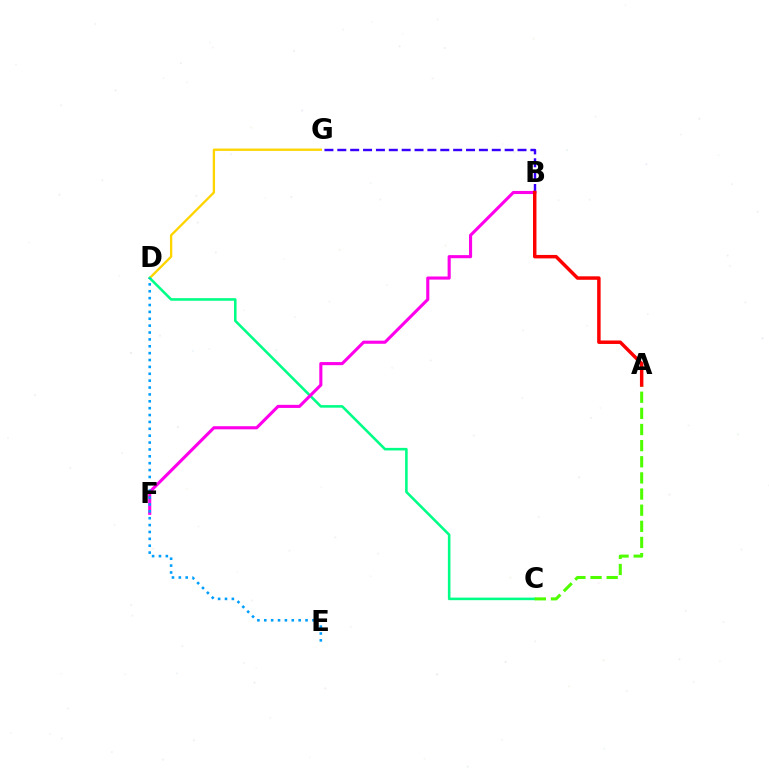{('B', 'G'): [{'color': '#3700ff', 'line_style': 'dashed', 'thickness': 1.75}], ('D', 'G'): [{'color': '#ffd500', 'line_style': 'solid', 'thickness': 1.67}], ('C', 'D'): [{'color': '#00ff86', 'line_style': 'solid', 'thickness': 1.85}], ('B', 'F'): [{'color': '#ff00ed', 'line_style': 'solid', 'thickness': 2.24}], ('D', 'E'): [{'color': '#009eff', 'line_style': 'dotted', 'thickness': 1.87}], ('A', 'C'): [{'color': '#4fff00', 'line_style': 'dashed', 'thickness': 2.19}], ('A', 'B'): [{'color': '#ff0000', 'line_style': 'solid', 'thickness': 2.49}]}